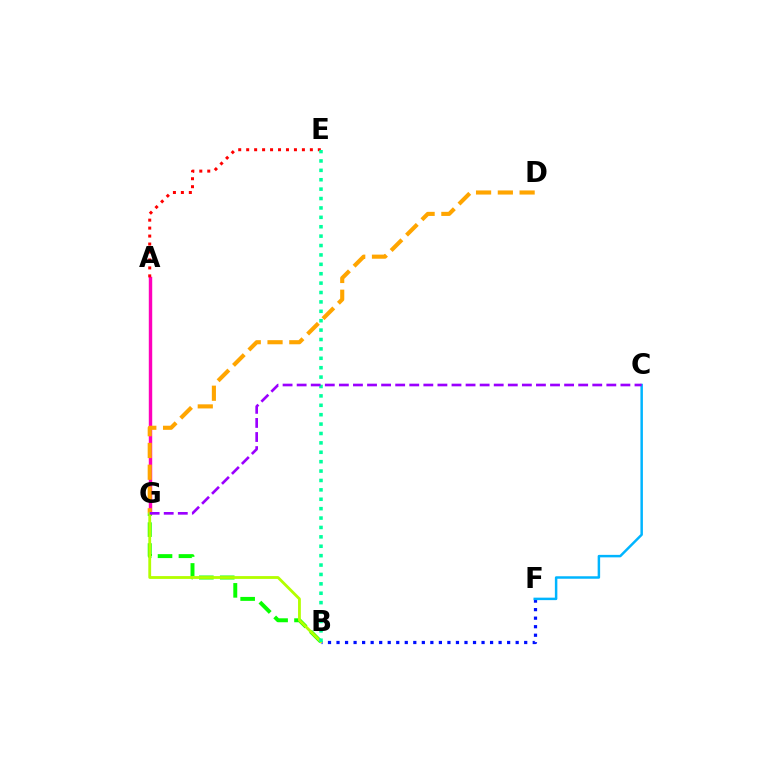{('A', 'G'): [{'color': '#ff00bd', 'line_style': 'solid', 'thickness': 2.46}], ('B', 'G'): [{'color': '#08ff00', 'line_style': 'dashed', 'thickness': 2.84}, {'color': '#b3ff00', 'line_style': 'solid', 'thickness': 2.03}], ('D', 'G'): [{'color': '#ffa500', 'line_style': 'dashed', 'thickness': 2.96}], ('B', 'F'): [{'color': '#0010ff', 'line_style': 'dotted', 'thickness': 2.32}], ('A', 'E'): [{'color': '#ff0000', 'line_style': 'dotted', 'thickness': 2.16}], ('C', 'F'): [{'color': '#00b5ff', 'line_style': 'solid', 'thickness': 1.79}], ('B', 'E'): [{'color': '#00ff9d', 'line_style': 'dotted', 'thickness': 2.55}], ('C', 'G'): [{'color': '#9b00ff', 'line_style': 'dashed', 'thickness': 1.91}]}